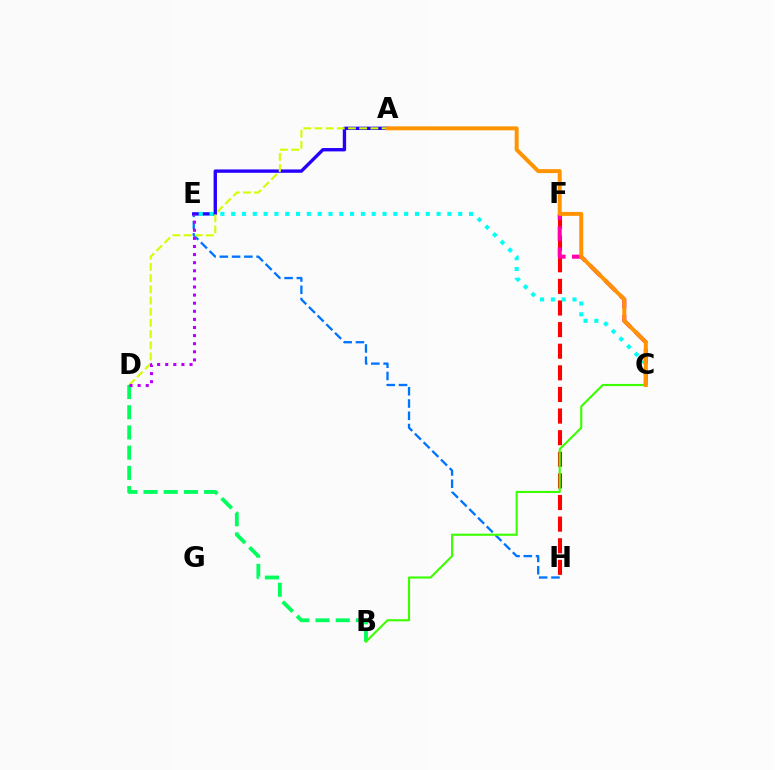{('E', 'H'): [{'color': '#0074ff', 'line_style': 'dashed', 'thickness': 1.67}], ('A', 'E'): [{'color': '#2500ff', 'line_style': 'solid', 'thickness': 2.42}], ('F', 'H'): [{'color': '#ff0000', 'line_style': 'dashed', 'thickness': 2.94}], ('C', 'F'): [{'color': '#ff00ac', 'line_style': 'dashed', 'thickness': 2.9}], ('A', 'D'): [{'color': '#d1ff00', 'line_style': 'dashed', 'thickness': 1.52}], ('B', 'D'): [{'color': '#00ff5c', 'line_style': 'dashed', 'thickness': 2.74}], ('D', 'E'): [{'color': '#b900ff', 'line_style': 'dotted', 'thickness': 2.2}], ('C', 'E'): [{'color': '#00fff6', 'line_style': 'dotted', 'thickness': 2.94}], ('B', 'C'): [{'color': '#3dff00', 'line_style': 'solid', 'thickness': 1.54}], ('A', 'C'): [{'color': '#ff9400', 'line_style': 'solid', 'thickness': 2.84}]}